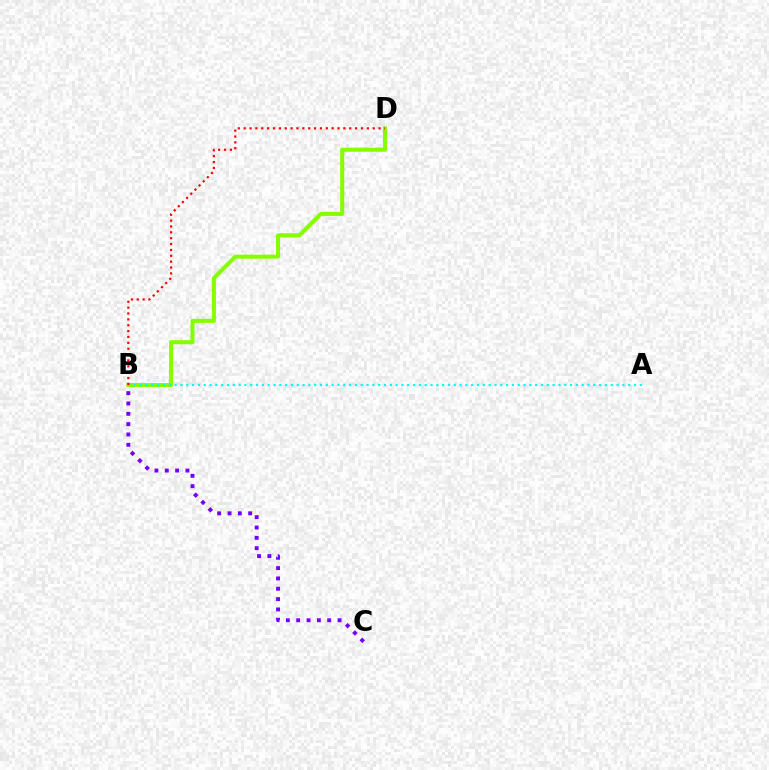{('B', 'D'): [{'color': '#84ff00', 'line_style': 'solid', 'thickness': 2.91}, {'color': '#ff0000', 'line_style': 'dotted', 'thickness': 1.59}], ('A', 'B'): [{'color': '#00fff6', 'line_style': 'dotted', 'thickness': 1.58}], ('B', 'C'): [{'color': '#7200ff', 'line_style': 'dotted', 'thickness': 2.81}]}